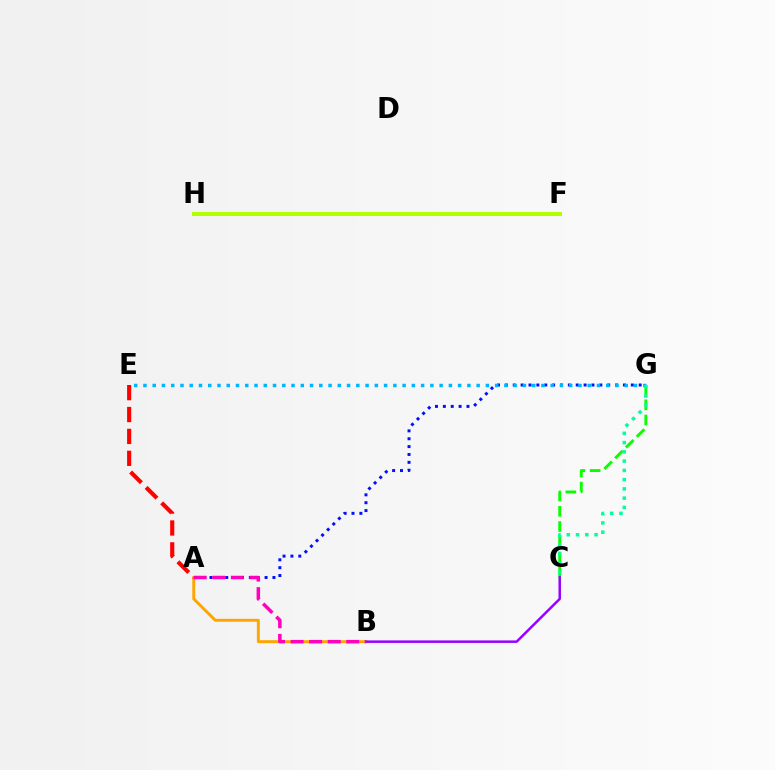{('A', 'G'): [{'color': '#0010ff', 'line_style': 'dotted', 'thickness': 2.14}], ('E', 'G'): [{'color': '#00b5ff', 'line_style': 'dotted', 'thickness': 2.51}], ('A', 'B'): [{'color': '#ffa500', 'line_style': 'solid', 'thickness': 2.11}, {'color': '#ff00bd', 'line_style': 'dashed', 'thickness': 2.52}], ('C', 'G'): [{'color': '#08ff00', 'line_style': 'dashed', 'thickness': 2.07}, {'color': '#00ff9d', 'line_style': 'dotted', 'thickness': 2.52}], ('A', 'E'): [{'color': '#ff0000', 'line_style': 'dashed', 'thickness': 2.97}], ('F', 'H'): [{'color': '#b3ff00', 'line_style': 'solid', 'thickness': 2.9}], ('B', 'C'): [{'color': '#9b00ff', 'line_style': 'solid', 'thickness': 1.8}]}